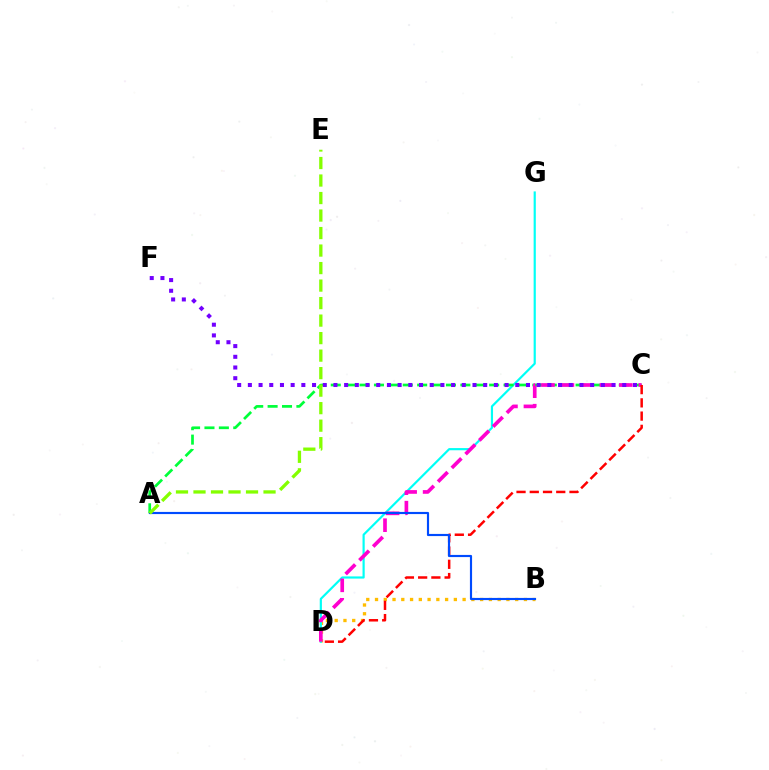{('B', 'D'): [{'color': '#ffbd00', 'line_style': 'dotted', 'thickness': 2.38}], ('D', 'G'): [{'color': '#00fff6', 'line_style': 'solid', 'thickness': 1.57}], ('A', 'C'): [{'color': '#00ff39', 'line_style': 'dashed', 'thickness': 1.96}], ('C', 'D'): [{'color': '#ff00cf', 'line_style': 'dashed', 'thickness': 2.64}, {'color': '#ff0000', 'line_style': 'dashed', 'thickness': 1.8}], ('C', 'F'): [{'color': '#7200ff', 'line_style': 'dotted', 'thickness': 2.91}], ('A', 'B'): [{'color': '#004bff', 'line_style': 'solid', 'thickness': 1.55}], ('A', 'E'): [{'color': '#84ff00', 'line_style': 'dashed', 'thickness': 2.38}]}